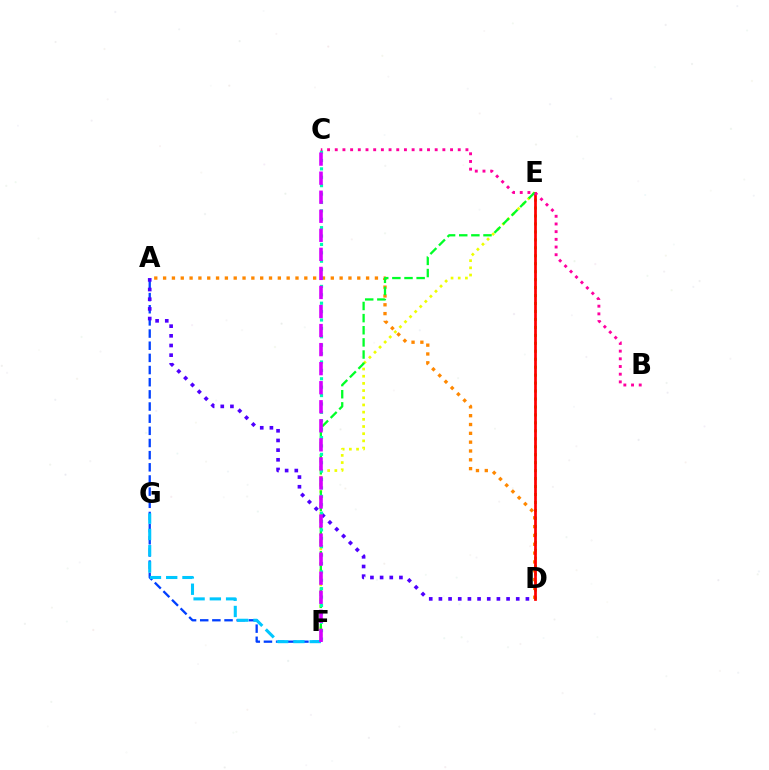{('E', 'F'): [{'color': '#eeff00', 'line_style': 'dotted', 'thickness': 1.95}, {'color': '#00ff27', 'line_style': 'dashed', 'thickness': 1.65}], ('A', 'D'): [{'color': '#ff8800', 'line_style': 'dotted', 'thickness': 2.4}, {'color': '#4f00ff', 'line_style': 'dotted', 'thickness': 2.63}], ('D', 'E'): [{'color': '#66ff00', 'line_style': 'dotted', 'thickness': 2.16}, {'color': '#ff0000', 'line_style': 'solid', 'thickness': 1.97}], ('A', 'F'): [{'color': '#003fff', 'line_style': 'dashed', 'thickness': 1.65}], ('F', 'G'): [{'color': '#00c7ff', 'line_style': 'dashed', 'thickness': 2.21}], ('C', 'F'): [{'color': '#00ffaf', 'line_style': 'dotted', 'thickness': 2.28}, {'color': '#d600ff', 'line_style': 'dashed', 'thickness': 2.59}], ('B', 'C'): [{'color': '#ff00a0', 'line_style': 'dotted', 'thickness': 2.09}]}